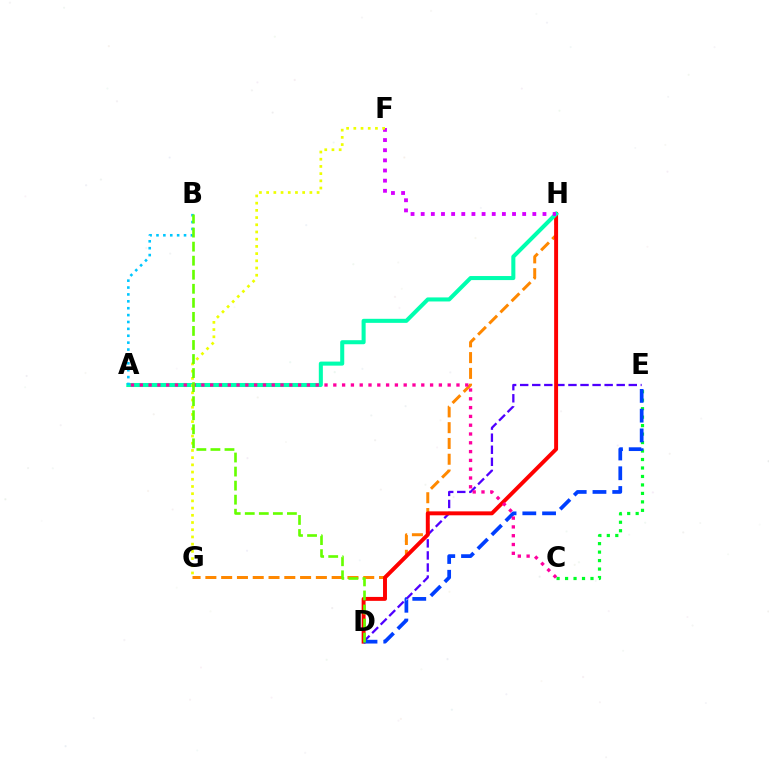{('G', 'H'): [{'color': '#ff8800', 'line_style': 'dashed', 'thickness': 2.14}], ('C', 'E'): [{'color': '#00ff27', 'line_style': 'dotted', 'thickness': 2.3}], ('D', 'E'): [{'color': '#4f00ff', 'line_style': 'dashed', 'thickness': 1.64}, {'color': '#003fff', 'line_style': 'dashed', 'thickness': 2.68}], ('D', 'H'): [{'color': '#ff0000', 'line_style': 'solid', 'thickness': 2.83}], ('A', 'H'): [{'color': '#00ffaf', 'line_style': 'solid', 'thickness': 2.92}], ('F', 'H'): [{'color': '#d600ff', 'line_style': 'dotted', 'thickness': 2.76}], ('F', 'G'): [{'color': '#eeff00', 'line_style': 'dotted', 'thickness': 1.96}], ('A', 'C'): [{'color': '#ff00a0', 'line_style': 'dotted', 'thickness': 2.39}], ('A', 'B'): [{'color': '#00c7ff', 'line_style': 'dotted', 'thickness': 1.87}], ('B', 'D'): [{'color': '#66ff00', 'line_style': 'dashed', 'thickness': 1.91}]}